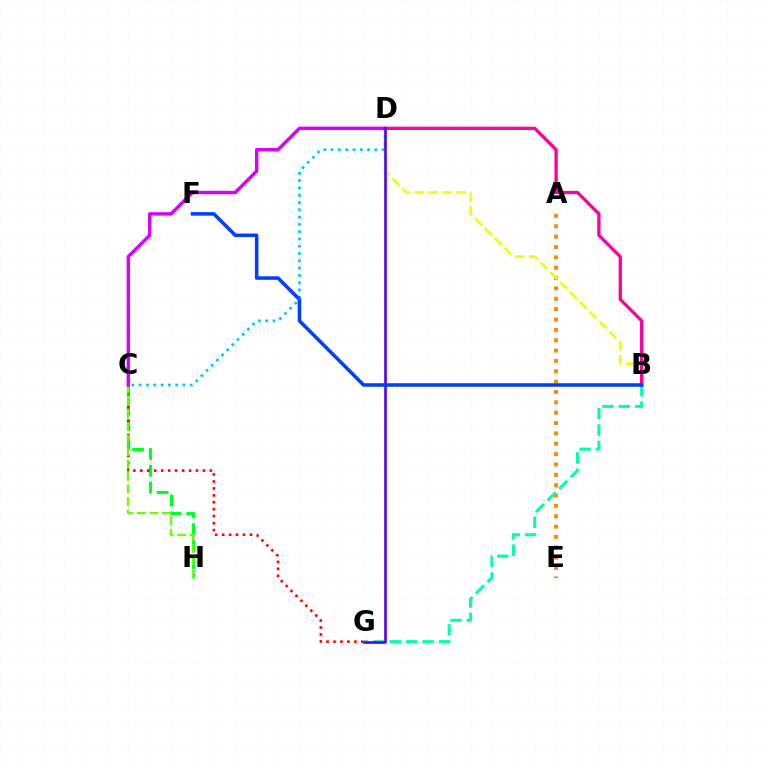{('A', 'E'): [{'color': '#ff8800', 'line_style': 'dotted', 'thickness': 2.81}], ('C', 'H'): [{'color': '#00ff27', 'line_style': 'dashed', 'thickness': 2.3}, {'color': '#66ff00', 'line_style': 'dashed', 'thickness': 1.69}], ('C', 'G'): [{'color': '#ff0000', 'line_style': 'dotted', 'thickness': 1.89}], ('B', 'D'): [{'color': '#eeff00', 'line_style': 'dashed', 'thickness': 1.89}, {'color': '#ff00a0', 'line_style': 'solid', 'thickness': 2.39}], ('B', 'G'): [{'color': '#00ffaf', 'line_style': 'dashed', 'thickness': 2.23}], ('C', 'D'): [{'color': '#00c7ff', 'line_style': 'dotted', 'thickness': 1.98}, {'color': '#d600ff', 'line_style': 'solid', 'thickness': 2.47}], ('D', 'G'): [{'color': '#4f00ff', 'line_style': 'solid', 'thickness': 1.88}], ('B', 'F'): [{'color': '#003fff', 'line_style': 'solid', 'thickness': 2.54}]}